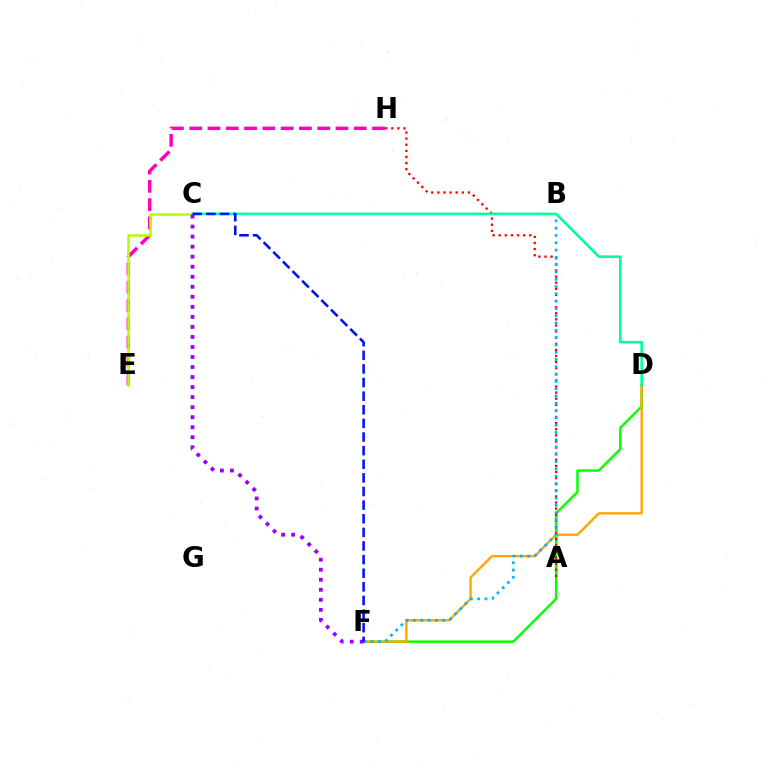{('D', 'F'): [{'color': '#08ff00', 'line_style': 'solid', 'thickness': 1.78}, {'color': '#ffa500', 'line_style': 'solid', 'thickness': 1.71}], ('A', 'H'): [{'color': '#ff0000', 'line_style': 'dotted', 'thickness': 1.66}], ('B', 'F'): [{'color': '#00b5ff', 'line_style': 'dotted', 'thickness': 1.98}], ('E', 'H'): [{'color': '#ff00bd', 'line_style': 'dashed', 'thickness': 2.48}], ('C', 'D'): [{'color': '#00ff9d', 'line_style': 'solid', 'thickness': 1.88}], ('C', 'E'): [{'color': '#b3ff00', 'line_style': 'solid', 'thickness': 1.82}], ('C', 'F'): [{'color': '#9b00ff', 'line_style': 'dotted', 'thickness': 2.73}, {'color': '#0010ff', 'line_style': 'dashed', 'thickness': 1.85}]}